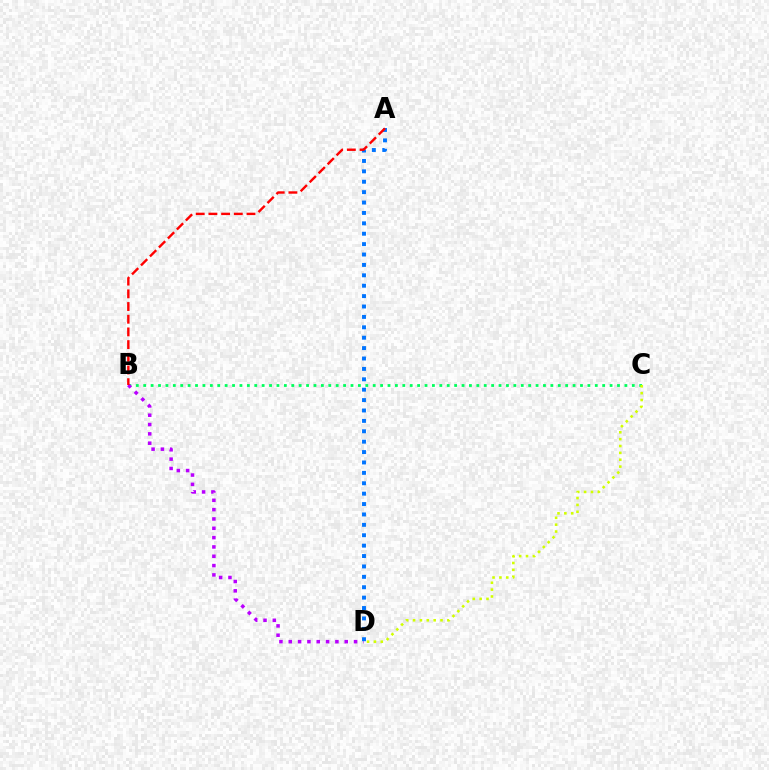{('B', 'C'): [{'color': '#00ff5c', 'line_style': 'dotted', 'thickness': 2.01}], ('C', 'D'): [{'color': '#d1ff00', 'line_style': 'dotted', 'thickness': 1.86}], ('B', 'D'): [{'color': '#b900ff', 'line_style': 'dotted', 'thickness': 2.53}], ('A', 'D'): [{'color': '#0074ff', 'line_style': 'dotted', 'thickness': 2.82}], ('A', 'B'): [{'color': '#ff0000', 'line_style': 'dashed', 'thickness': 1.72}]}